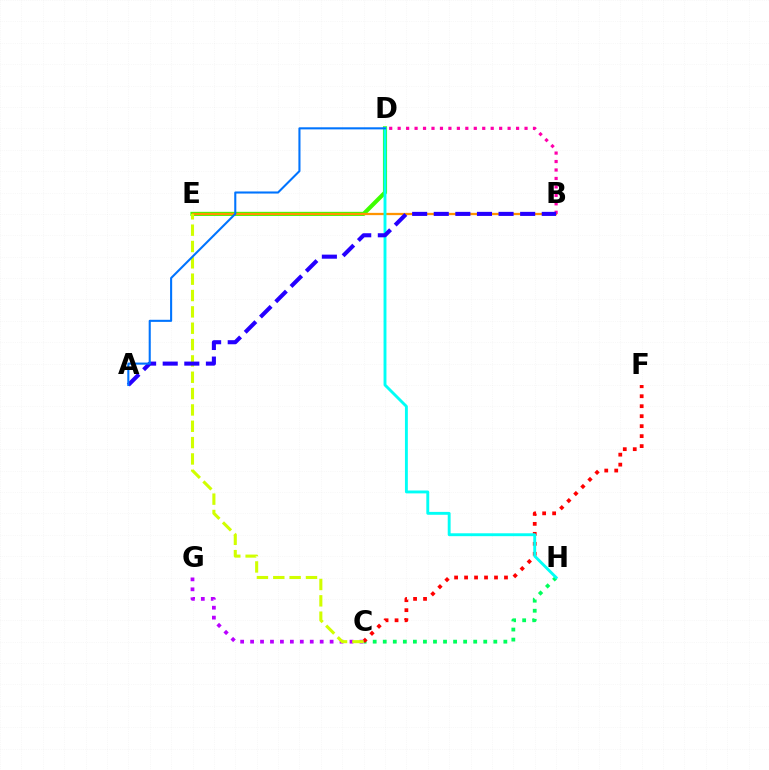{('C', 'H'): [{'color': '#00ff5c', 'line_style': 'dotted', 'thickness': 2.73}], ('D', 'E'): [{'color': '#3dff00', 'line_style': 'solid', 'thickness': 2.97}], ('C', 'F'): [{'color': '#ff0000', 'line_style': 'dotted', 'thickness': 2.71}], ('B', 'E'): [{'color': '#ff9400', 'line_style': 'solid', 'thickness': 1.64}], ('C', 'G'): [{'color': '#b900ff', 'line_style': 'dotted', 'thickness': 2.7}], ('B', 'D'): [{'color': '#ff00ac', 'line_style': 'dotted', 'thickness': 2.3}], ('C', 'E'): [{'color': '#d1ff00', 'line_style': 'dashed', 'thickness': 2.22}], ('D', 'H'): [{'color': '#00fff6', 'line_style': 'solid', 'thickness': 2.08}], ('A', 'B'): [{'color': '#2500ff', 'line_style': 'dashed', 'thickness': 2.93}], ('A', 'D'): [{'color': '#0074ff', 'line_style': 'solid', 'thickness': 1.5}]}